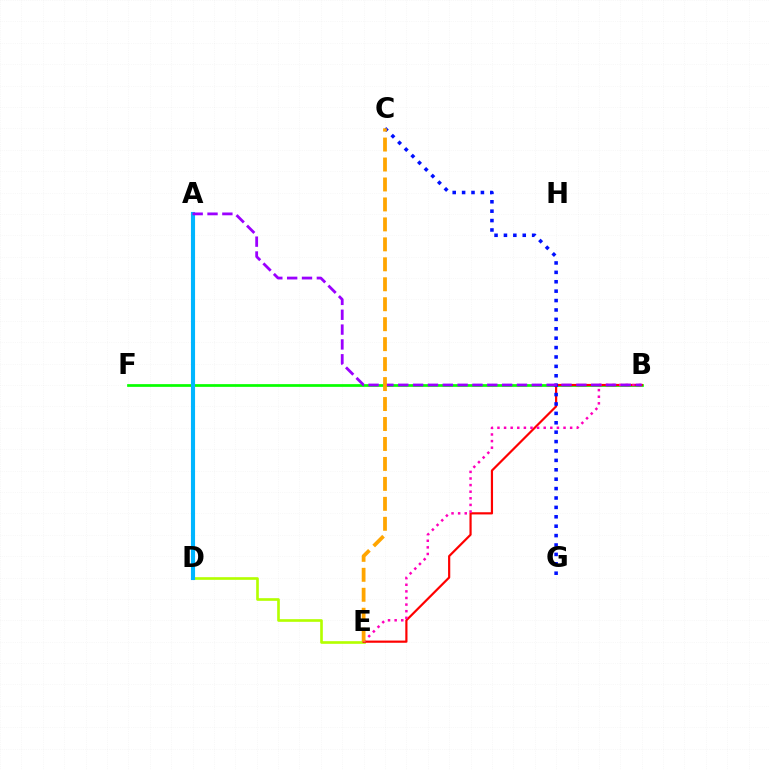{('D', 'E'): [{'color': '#b3ff00', 'line_style': 'solid', 'thickness': 1.91}], ('B', 'F'): [{'color': '#08ff00', 'line_style': 'solid', 'thickness': 1.96}], ('B', 'E'): [{'color': '#ff0000', 'line_style': 'solid', 'thickness': 1.58}, {'color': '#ff00bd', 'line_style': 'dotted', 'thickness': 1.8}], ('A', 'D'): [{'color': '#00ff9d', 'line_style': 'dashed', 'thickness': 2.59}, {'color': '#00b5ff', 'line_style': 'solid', 'thickness': 2.96}], ('C', 'G'): [{'color': '#0010ff', 'line_style': 'dotted', 'thickness': 2.55}], ('A', 'B'): [{'color': '#9b00ff', 'line_style': 'dashed', 'thickness': 2.02}], ('C', 'E'): [{'color': '#ffa500', 'line_style': 'dashed', 'thickness': 2.71}]}